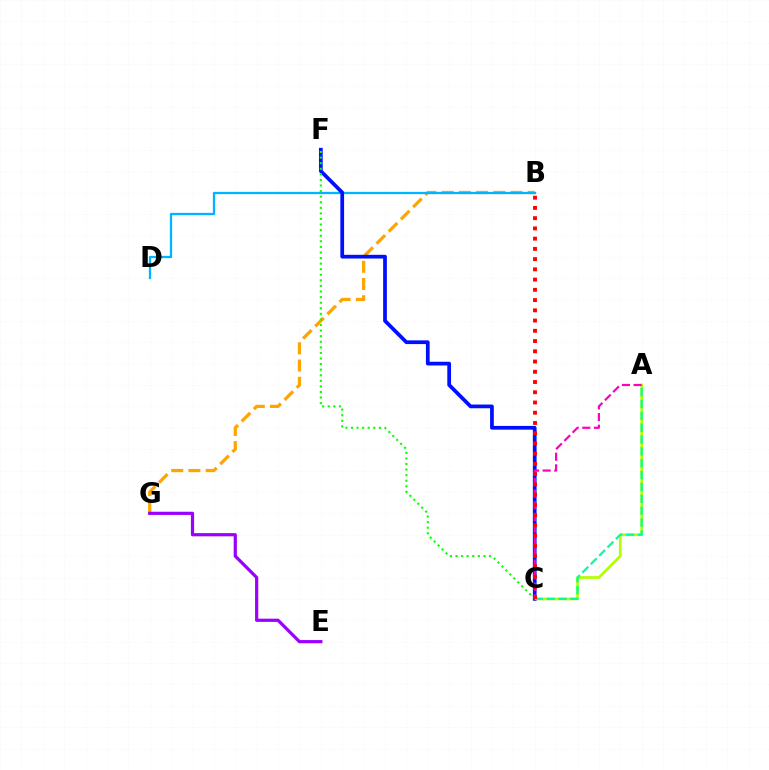{('A', 'C'): [{'color': '#b3ff00', 'line_style': 'solid', 'thickness': 1.95}, {'color': '#ff00bd', 'line_style': 'dashed', 'thickness': 1.58}, {'color': '#00ff9d', 'line_style': 'dashed', 'thickness': 1.61}], ('B', 'G'): [{'color': '#ffa500', 'line_style': 'dashed', 'thickness': 2.34}], ('B', 'D'): [{'color': '#00b5ff', 'line_style': 'solid', 'thickness': 1.65}], ('C', 'F'): [{'color': '#0010ff', 'line_style': 'solid', 'thickness': 2.69}, {'color': '#08ff00', 'line_style': 'dotted', 'thickness': 1.52}], ('E', 'G'): [{'color': '#9b00ff', 'line_style': 'solid', 'thickness': 2.31}], ('B', 'C'): [{'color': '#ff0000', 'line_style': 'dotted', 'thickness': 2.78}]}